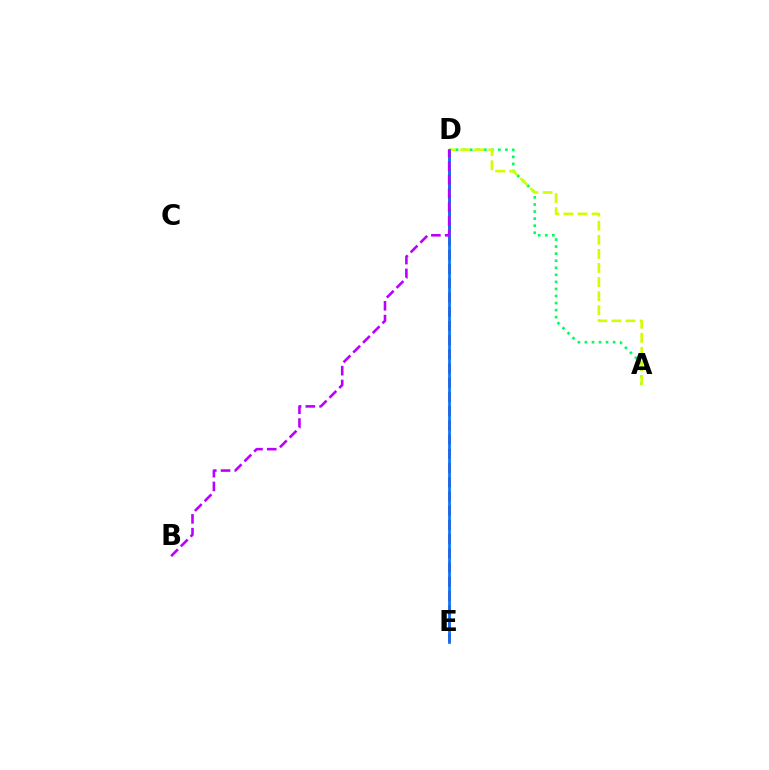{('D', 'E'): [{'color': '#ff0000', 'line_style': 'dashed', 'thickness': 1.93}, {'color': '#0074ff', 'line_style': 'solid', 'thickness': 1.95}], ('A', 'D'): [{'color': '#00ff5c', 'line_style': 'dotted', 'thickness': 1.92}, {'color': '#d1ff00', 'line_style': 'dashed', 'thickness': 1.91}], ('B', 'D'): [{'color': '#b900ff', 'line_style': 'dashed', 'thickness': 1.87}]}